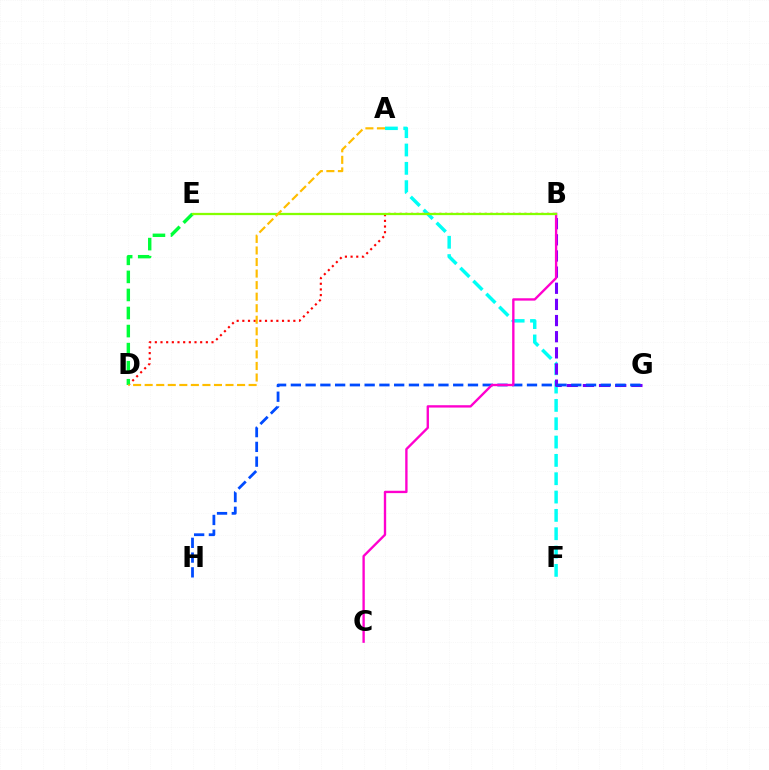{('A', 'F'): [{'color': '#00fff6', 'line_style': 'dashed', 'thickness': 2.49}], ('B', 'G'): [{'color': '#7200ff', 'line_style': 'dashed', 'thickness': 2.19}], ('G', 'H'): [{'color': '#004bff', 'line_style': 'dashed', 'thickness': 2.0}], ('B', 'D'): [{'color': '#ff0000', 'line_style': 'dotted', 'thickness': 1.54}], ('B', 'C'): [{'color': '#ff00cf', 'line_style': 'solid', 'thickness': 1.7}], ('D', 'E'): [{'color': '#00ff39', 'line_style': 'dashed', 'thickness': 2.45}], ('B', 'E'): [{'color': '#84ff00', 'line_style': 'solid', 'thickness': 1.63}], ('A', 'D'): [{'color': '#ffbd00', 'line_style': 'dashed', 'thickness': 1.57}]}